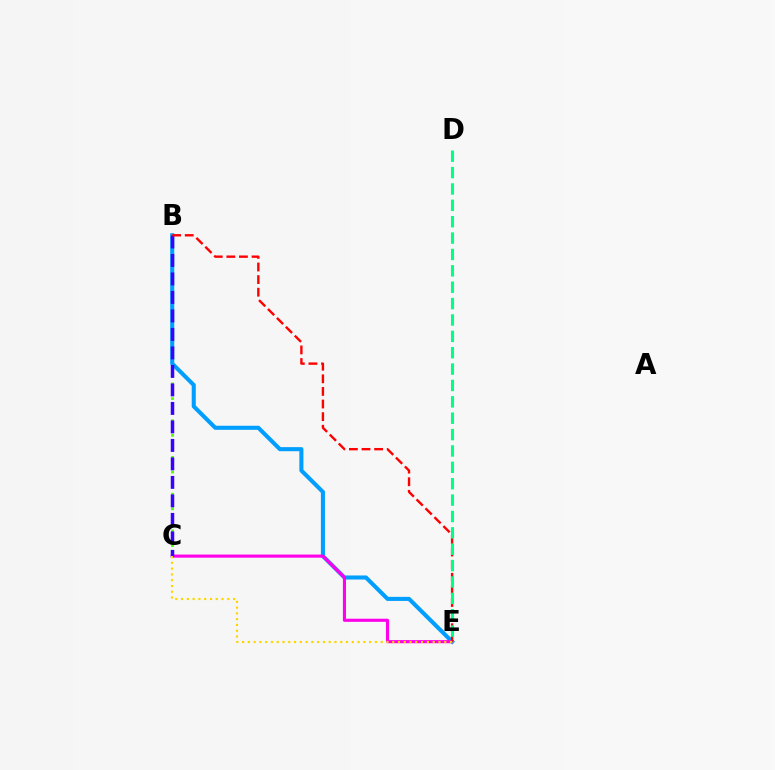{('B', 'C'): [{'color': '#4fff00', 'line_style': 'dotted', 'thickness': 2.0}, {'color': '#3700ff', 'line_style': 'dashed', 'thickness': 2.51}], ('B', 'E'): [{'color': '#009eff', 'line_style': 'solid', 'thickness': 2.93}, {'color': '#ff0000', 'line_style': 'dashed', 'thickness': 1.71}], ('C', 'E'): [{'color': '#ff00ed', 'line_style': 'solid', 'thickness': 2.24}, {'color': '#ffd500', 'line_style': 'dotted', 'thickness': 1.57}], ('D', 'E'): [{'color': '#00ff86', 'line_style': 'dashed', 'thickness': 2.22}]}